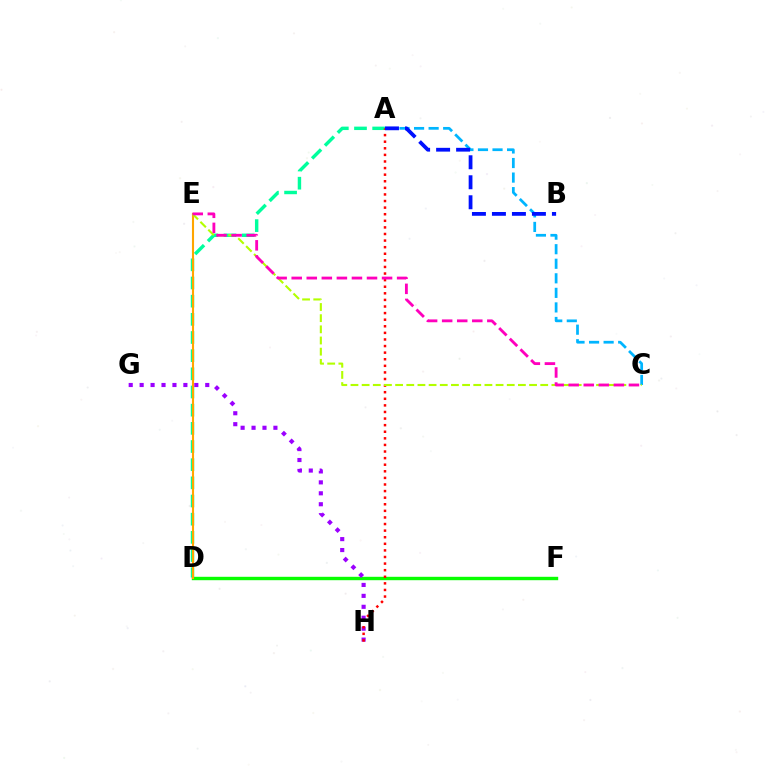{('D', 'F'): [{'color': '#08ff00', 'line_style': 'solid', 'thickness': 2.45}], ('A', 'D'): [{'color': '#00ff9d', 'line_style': 'dashed', 'thickness': 2.47}], ('A', 'C'): [{'color': '#00b5ff', 'line_style': 'dashed', 'thickness': 1.98}], ('D', 'E'): [{'color': '#ffa500', 'line_style': 'solid', 'thickness': 1.52}], ('G', 'H'): [{'color': '#9b00ff', 'line_style': 'dotted', 'thickness': 2.97}], ('A', 'H'): [{'color': '#ff0000', 'line_style': 'dotted', 'thickness': 1.79}], ('C', 'E'): [{'color': '#b3ff00', 'line_style': 'dashed', 'thickness': 1.52}, {'color': '#ff00bd', 'line_style': 'dashed', 'thickness': 2.05}], ('A', 'B'): [{'color': '#0010ff', 'line_style': 'dashed', 'thickness': 2.72}]}